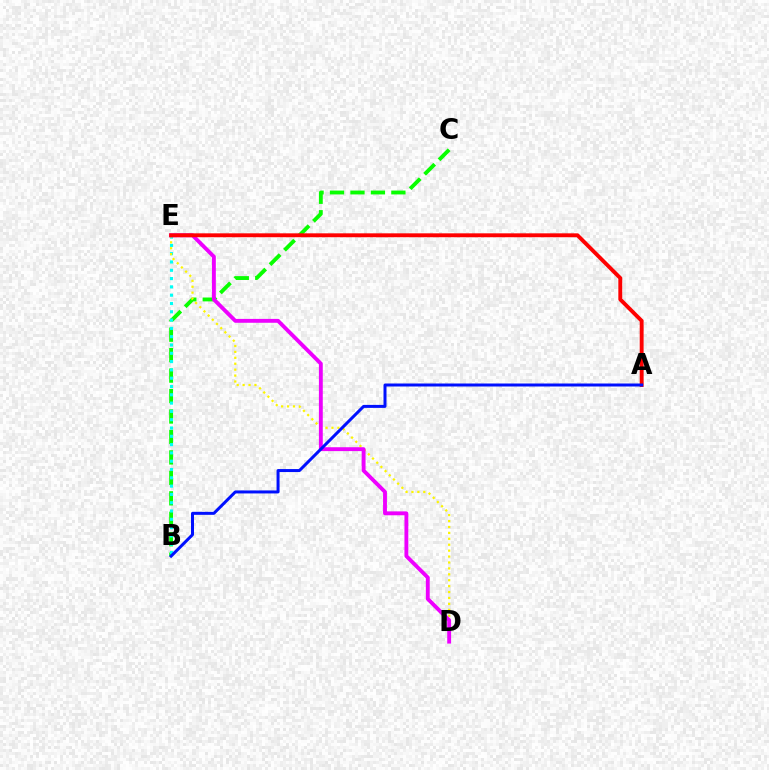{('B', 'C'): [{'color': '#08ff00', 'line_style': 'dashed', 'thickness': 2.78}], ('B', 'E'): [{'color': '#00fff6', 'line_style': 'dotted', 'thickness': 2.26}], ('D', 'E'): [{'color': '#fcf500', 'line_style': 'dotted', 'thickness': 1.61}, {'color': '#ee00ff', 'line_style': 'solid', 'thickness': 2.79}], ('A', 'E'): [{'color': '#ff0000', 'line_style': 'solid', 'thickness': 2.8}], ('A', 'B'): [{'color': '#0010ff', 'line_style': 'solid', 'thickness': 2.16}]}